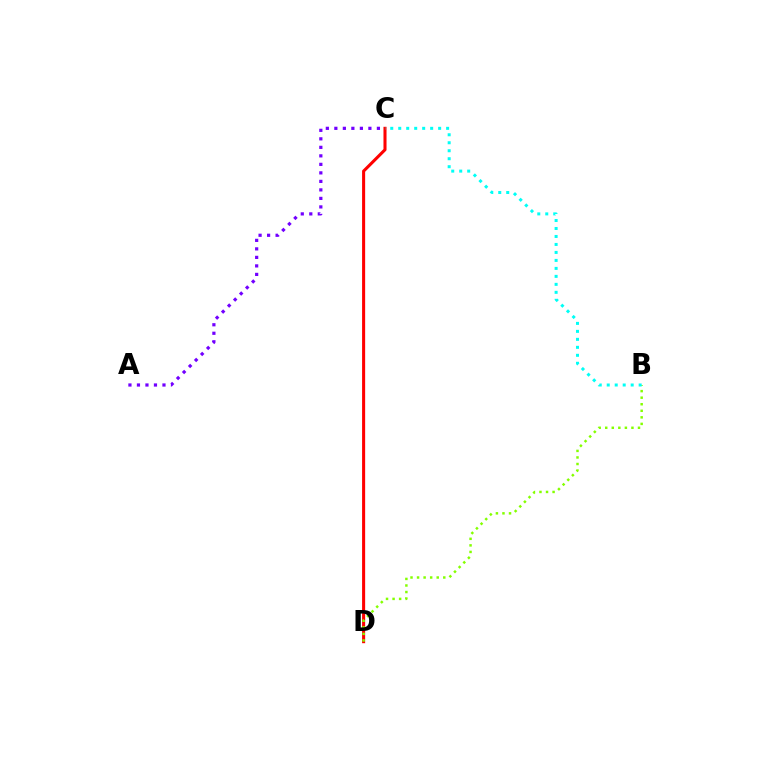{('C', 'D'): [{'color': '#ff0000', 'line_style': 'solid', 'thickness': 2.2}], ('B', 'D'): [{'color': '#84ff00', 'line_style': 'dotted', 'thickness': 1.78}], ('A', 'C'): [{'color': '#7200ff', 'line_style': 'dotted', 'thickness': 2.31}], ('B', 'C'): [{'color': '#00fff6', 'line_style': 'dotted', 'thickness': 2.17}]}